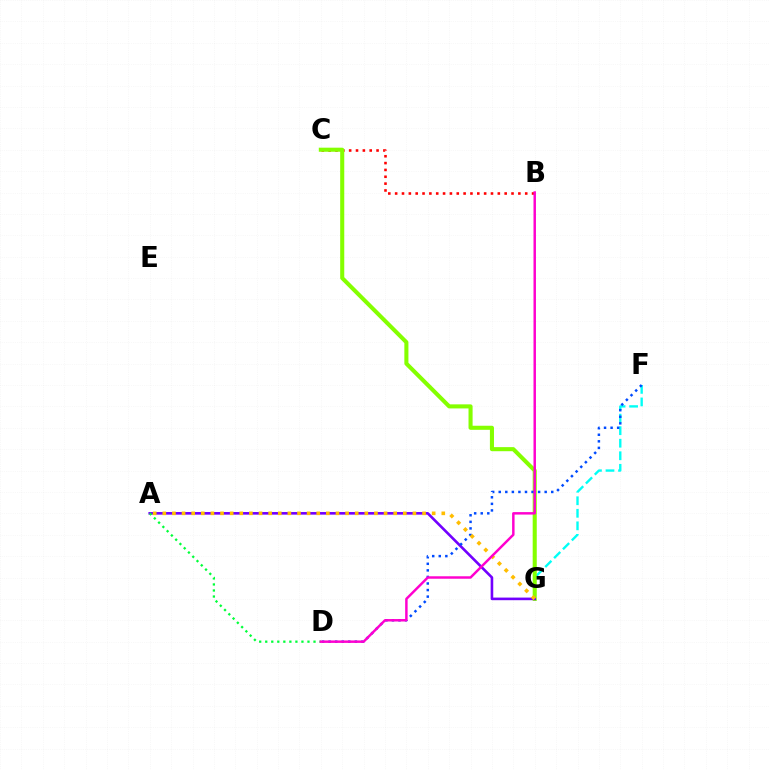{('F', 'G'): [{'color': '#00fff6', 'line_style': 'dashed', 'thickness': 1.7}], ('B', 'C'): [{'color': '#ff0000', 'line_style': 'dotted', 'thickness': 1.86}], ('C', 'G'): [{'color': '#84ff00', 'line_style': 'solid', 'thickness': 2.93}], ('A', 'G'): [{'color': '#7200ff', 'line_style': 'solid', 'thickness': 1.88}, {'color': '#ffbd00', 'line_style': 'dotted', 'thickness': 2.61}], ('D', 'F'): [{'color': '#004bff', 'line_style': 'dotted', 'thickness': 1.78}], ('A', 'D'): [{'color': '#00ff39', 'line_style': 'dotted', 'thickness': 1.64}], ('B', 'D'): [{'color': '#ff00cf', 'line_style': 'solid', 'thickness': 1.77}]}